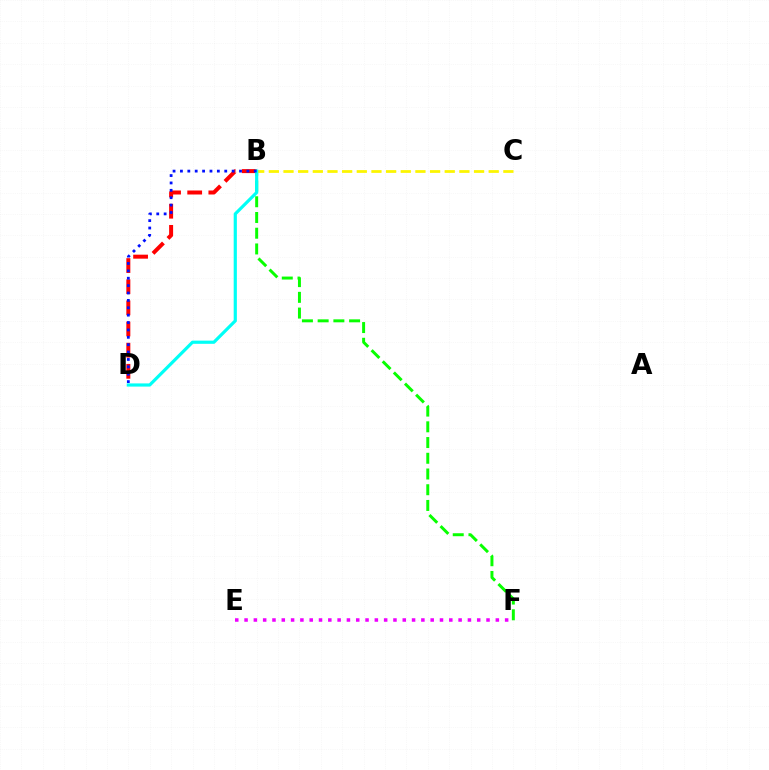{('B', 'F'): [{'color': '#08ff00', 'line_style': 'dashed', 'thickness': 2.14}], ('E', 'F'): [{'color': '#ee00ff', 'line_style': 'dotted', 'thickness': 2.53}], ('B', 'C'): [{'color': '#fcf500', 'line_style': 'dashed', 'thickness': 1.99}], ('B', 'D'): [{'color': '#ff0000', 'line_style': 'dashed', 'thickness': 2.87}, {'color': '#00fff6', 'line_style': 'solid', 'thickness': 2.29}, {'color': '#0010ff', 'line_style': 'dotted', 'thickness': 2.01}]}